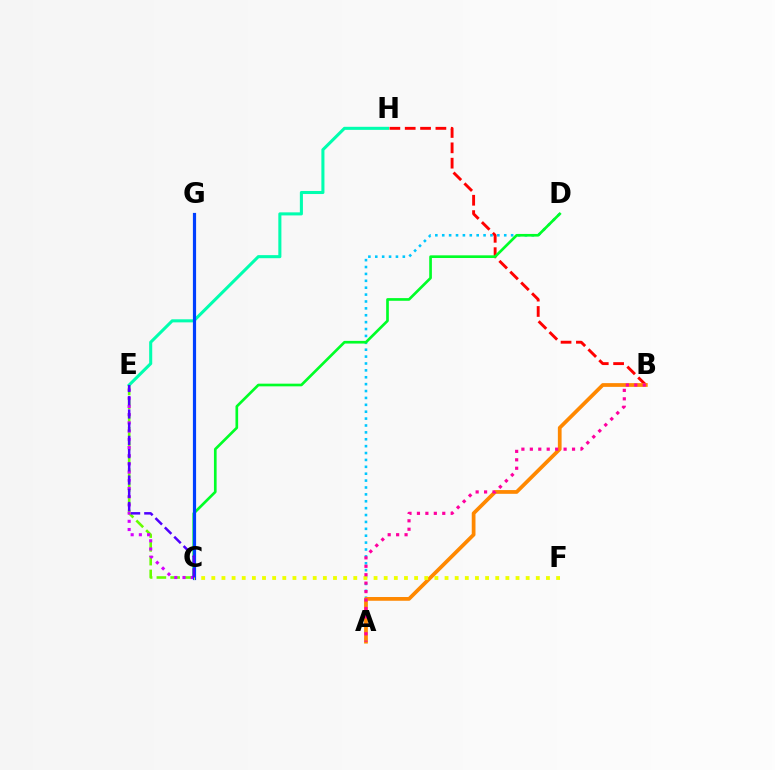{('E', 'H'): [{'color': '#00ffaf', 'line_style': 'solid', 'thickness': 2.21}], ('B', 'H'): [{'color': '#ff0000', 'line_style': 'dashed', 'thickness': 2.08}], ('C', 'E'): [{'color': '#66ff00', 'line_style': 'dashed', 'thickness': 1.87}, {'color': '#d600ff', 'line_style': 'dotted', 'thickness': 2.23}, {'color': '#4f00ff', 'line_style': 'dashed', 'thickness': 1.8}], ('A', 'D'): [{'color': '#00c7ff', 'line_style': 'dotted', 'thickness': 1.87}], ('A', 'B'): [{'color': '#ff8800', 'line_style': 'solid', 'thickness': 2.7}, {'color': '#ff00a0', 'line_style': 'dotted', 'thickness': 2.29}], ('C', 'D'): [{'color': '#00ff27', 'line_style': 'solid', 'thickness': 1.92}], ('C', 'G'): [{'color': '#003fff', 'line_style': 'solid', 'thickness': 2.3}], ('C', 'F'): [{'color': '#eeff00', 'line_style': 'dotted', 'thickness': 2.76}]}